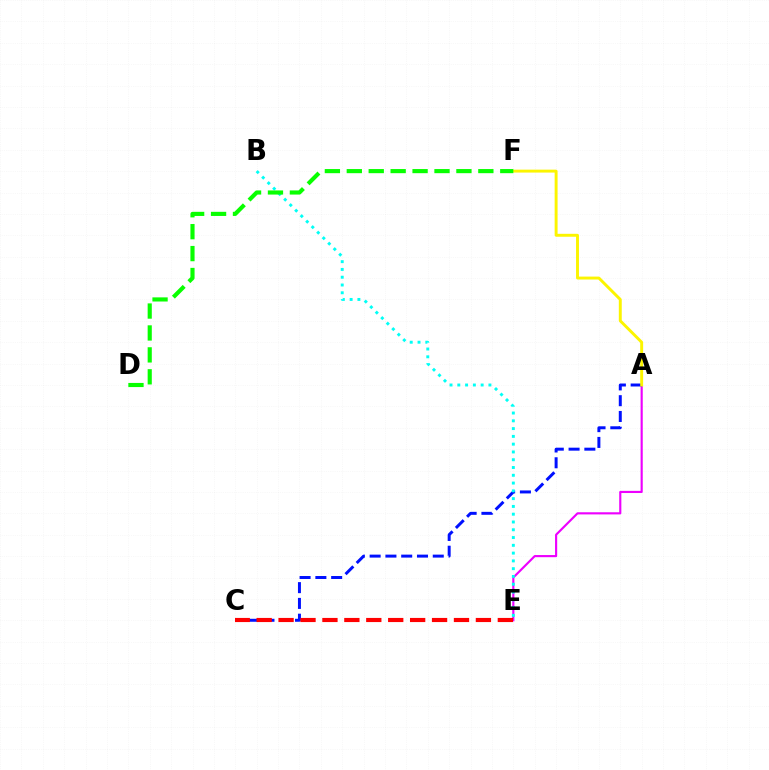{('A', 'E'): [{'color': '#ee00ff', 'line_style': 'solid', 'thickness': 1.54}], ('A', 'C'): [{'color': '#0010ff', 'line_style': 'dashed', 'thickness': 2.14}], ('A', 'F'): [{'color': '#fcf500', 'line_style': 'solid', 'thickness': 2.11}], ('B', 'E'): [{'color': '#00fff6', 'line_style': 'dotted', 'thickness': 2.11}], ('C', 'E'): [{'color': '#ff0000', 'line_style': 'dashed', 'thickness': 2.98}], ('D', 'F'): [{'color': '#08ff00', 'line_style': 'dashed', 'thickness': 2.98}]}